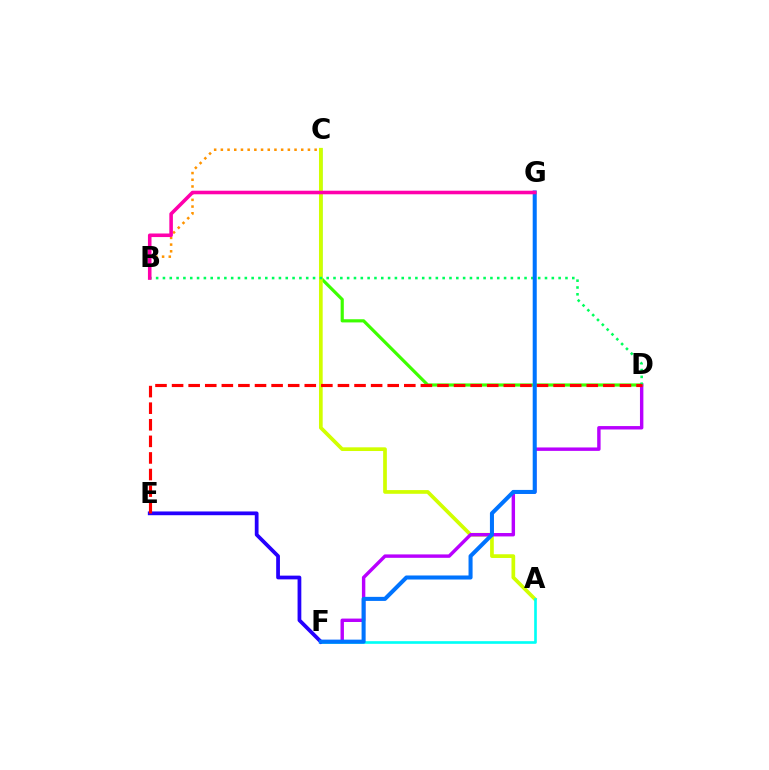{('C', 'D'): [{'color': '#3dff00', 'line_style': 'solid', 'thickness': 2.29}], ('B', 'C'): [{'color': '#ff9400', 'line_style': 'dotted', 'thickness': 1.82}], ('A', 'C'): [{'color': '#d1ff00', 'line_style': 'solid', 'thickness': 2.67}], ('D', 'F'): [{'color': '#b900ff', 'line_style': 'solid', 'thickness': 2.46}], ('A', 'F'): [{'color': '#00fff6', 'line_style': 'solid', 'thickness': 1.91}], ('B', 'D'): [{'color': '#00ff5c', 'line_style': 'dotted', 'thickness': 1.85}], ('E', 'F'): [{'color': '#2500ff', 'line_style': 'solid', 'thickness': 2.7}], ('D', 'E'): [{'color': '#ff0000', 'line_style': 'dashed', 'thickness': 2.25}], ('F', 'G'): [{'color': '#0074ff', 'line_style': 'solid', 'thickness': 2.92}], ('B', 'G'): [{'color': '#ff00ac', 'line_style': 'solid', 'thickness': 2.57}]}